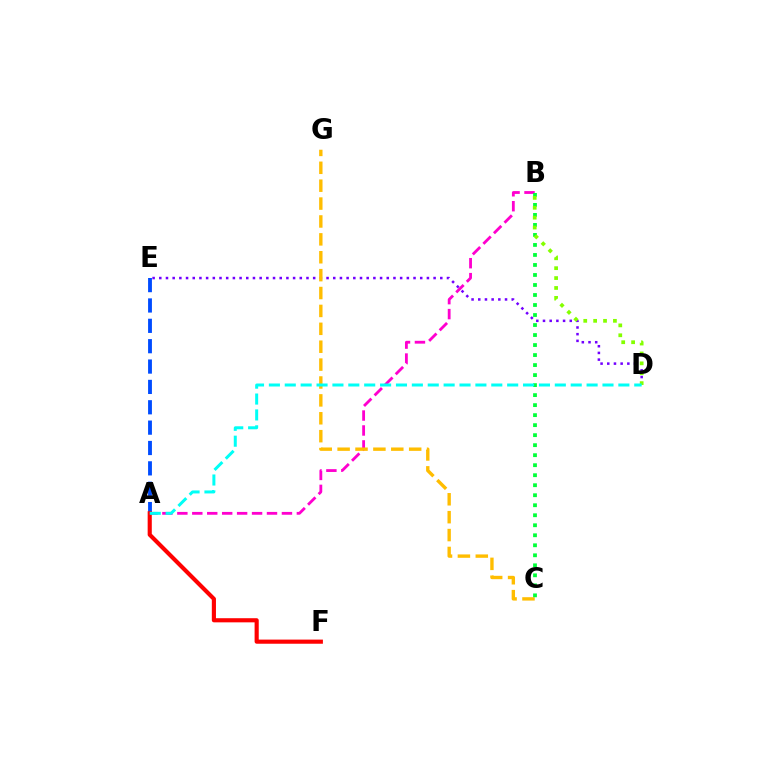{('A', 'E'): [{'color': '#004bff', 'line_style': 'dashed', 'thickness': 2.77}], ('A', 'B'): [{'color': '#ff00cf', 'line_style': 'dashed', 'thickness': 2.03}], ('D', 'E'): [{'color': '#7200ff', 'line_style': 'dotted', 'thickness': 1.82}], ('A', 'F'): [{'color': '#ff0000', 'line_style': 'solid', 'thickness': 2.98}], ('C', 'G'): [{'color': '#ffbd00', 'line_style': 'dashed', 'thickness': 2.43}], ('B', 'C'): [{'color': '#00ff39', 'line_style': 'dotted', 'thickness': 2.72}], ('B', 'D'): [{'color': '#84ff00', 'line_style': 'dotted', 'thickness': 2.69}], ('A', 'D'): [{'color': '#00fff6', 'line_style': 'dashed', 'thickness': 2.16}]}